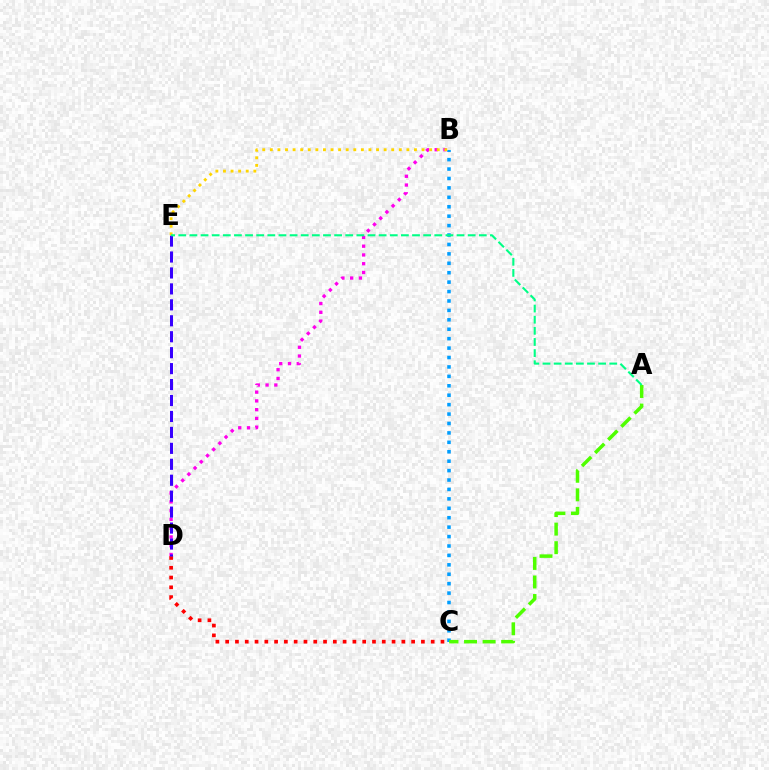{('C', 'D'): [{'color': '#ff0000', 'line_style': 'dotted', 'thickness': 2.66}], ('B', 'C'): [{'color': '#009eff', 'line_style': 'dotted', 'thickness': 2.56}], ('B', 'D'): [{'color': '#ff00ed', 'line_style': 'dotted', 'thickness': 2.38}], ('A', 'C'): [{'color': '#4fff00', 'line_style': 'dashed', 'thickness': 2.52}], ('D', 'E'): [{'color': '#3700ff', 'line_style': 'dashed', 'thickness': 2.17}], ('B', 'E'): [{'color': '#ffd500', 'line_style': 'dotted', 'thickness': 2.06}], ('A', 'E'): [{'color': '#00ff86', 'line_style': 'dashed', 'thickness': 1.51}]}